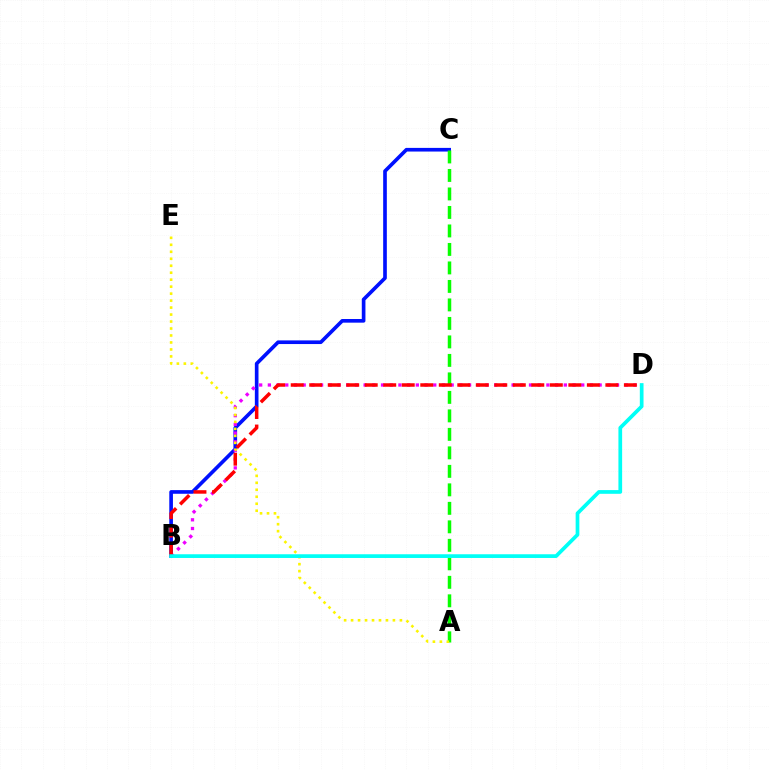{('B', 'C'): [{'color': '#0010ff', 'line_style': 'solid', 'thickness': 2.63}], ('B', 'D'): [{'color': '#ee00ff', 'line_style': 'dotted', 'thickness': 2.37}, {'color': '#ff0000', 'line_style': 'dashed', 'thickness': 2.51}, {'color': '#00fff6', 'line_style': 'solid', 'thickness': 2.67}], ('A', 'C'): [{'color': '#08ff00', 'line_style': 'dashed', 'thickness': 2.51}], ('A', 'E'): [{'color': '#fcf500', 'line_style': 'dotted', 'thickness': 1.9}]}